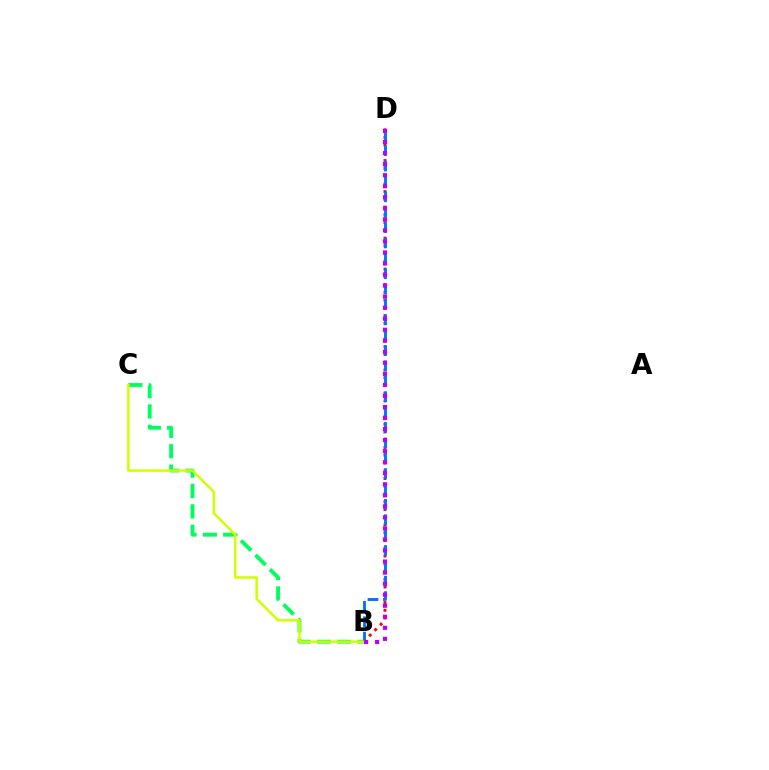{('B', 'C'): [{'color': '#00ff5c', 'line_style': 'dashed', 'thickness': 2.77}, {'color': '#d1ff00', 'line_style': 'solid', 'thickness': 1.8}], ('B', 'D'): [{'color': '#ff0000', 'line_style': 'dotted', 'thickness': 2.11}, {'color': '#0074ff', 'line_style': 'dashed', 'thickness': 2.09}, {'color': '#b900ff', 'line_style': 'dotted', 'thickness': 3.0}]}